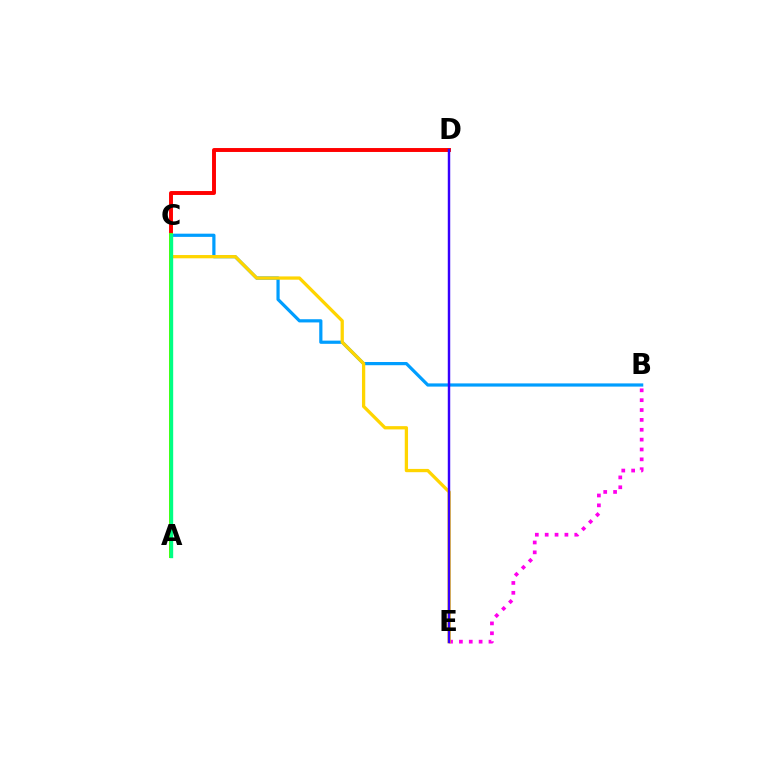{('B', 'C'): [{'color': '#009eff', 'line_style': 'solid', 'thickness': 2.31}], ('C', 'D'): [{'color': '#ff0000', 'line_style': 'solid', 'thickness': 2.83}], ('B', 'E'): [{'color': '#ff00ed', 'line_style': 'dotted', 'thickness': 2.68}], ('C', 'E'): [{'color': '#ffd500', 'line_style': 'solid', 'thickness': 2.36}], ('D', 'E'): [{'color': '#3700ff', 'line_style': 'solid', 'thickness': 1.76}], ('A', 'C'): [{'color': '#4fff00', 'line_style': 'solid', 'thickness': 2.87}, {'color': '#00ff86', 'line_style': 'solid', 'thickness': 2.43}]}